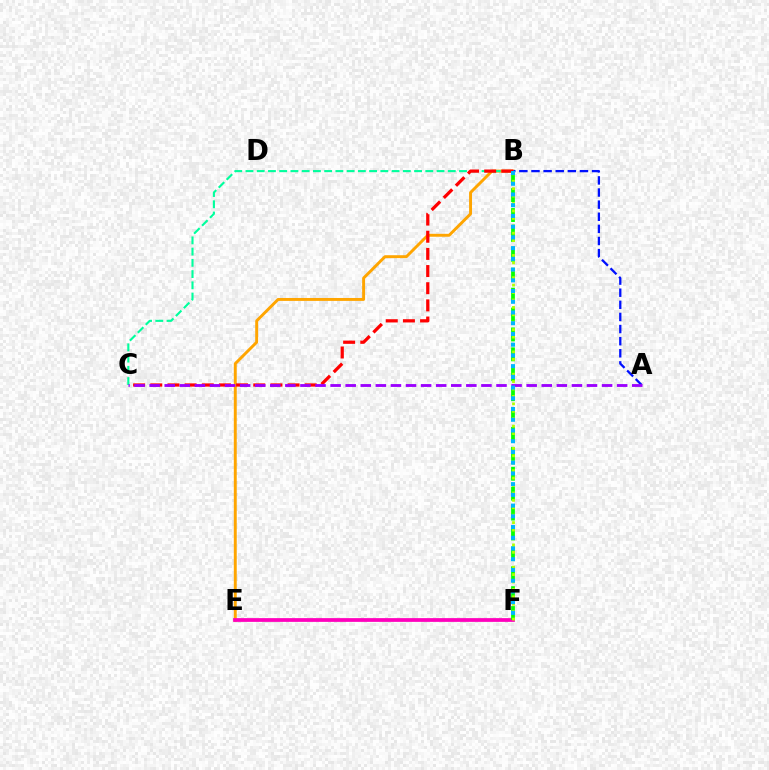{('B', 'E'): [{'color': '#ffa500', 'line_style': 'solid', 'thickness': 2.1}], ('A', 'B'): [{'color': '#0010ff', 'line_style': 'dashed', 'thickness': 1.65}], ('E', 'F'): [{'color': '#ff00bd', 'line_style': 'solid', 'thickness': 2.7}], ('B', 'C'): [{'color': '#00ff9d', 'line_style': 'dashed', 'thickness': 1.53}, {'color': '#ff0000', 'line_style': 'dashed', 'thickness': 2.33}], ('B', 'F'): [{'color': '#08ff00', 'line_style': 'dashed', 'thickness': 2.7}, {'color': '#b3ff00', 'line_style': 'dotted', 'thickness': 2.02}, {'color': '#00b5ff', 'line_style': 'dotted', 'thickness': 2.91}], ('A', 'C'): [{'color': '#9b00ff', 'line_style': 'dashed', 'thickness': 2.05}]}